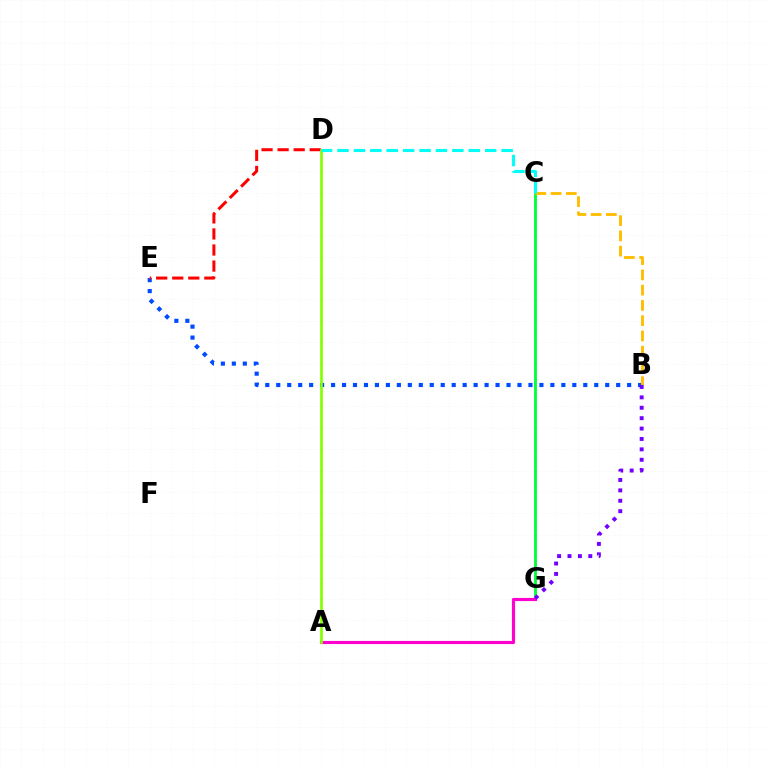{('C', 'G'): [{'color': '#00ff39', 'line_style': 'solid', 'thickness': 2.04}], ('B', 'E'): [{'color': '#004bff', 'line_style': 'dotted', 'thickness': 2.98}], ('D', 'E'): [{'color': '#ff0000', 'line_style': 'dashed', 'thickness': 2.18}], ('A', 'G'): [{'color': '#ff00cf', 'line_style': 'solid', 'thickness': 2.26}], ('B', 'C'): [{'color': '#ffbd00', 'line_style': 'dashed', 'thickness': 2.07}], ('A', 'D'): [{'color': '#84ff00', 'line_style': 'solid', 'thickness': 1.95}], ('B', 'G'): [{'color': '#7200ff', 'line_style': 'dotted', 'thickness': 2.83}], ('C', 'D'): [{'color': '#00fff6', 'line_style': 'dashed', 'thickness': 2.23}]}